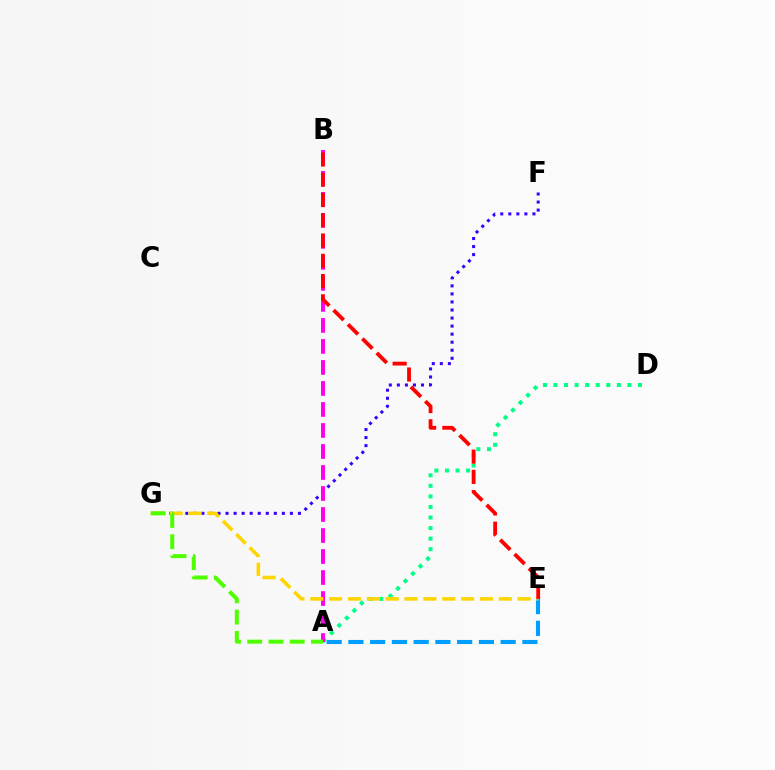{('A', 'E'): [{'color': '#009eff', 'line_style': 'dashed', 'thickness': 2.95}], ('A', 'D'): [{'color': '#00ff86', 'line_style': 'dotted', 'thickness': 2.87}], ('F', 'G'): [{'color': '#3700ff', 'line_style': 'dotted', 'thickness': 2.19}], ('A', 'B'): [{'color': '#ff00ed', 'line_style': 'dashed', 'thickness': 2.85}], ('E', 'G'): [{'color': '#ffd500', 'line_style': 'dashed', 'thickness': 2.56}], ('A', 'G'): [{'color': '#4fff00', 'line_style': 'dashed', 'thickness': 2.89}], ('B', 'E'): [{'color': '#ff0000', 'line_style': 'dashed', 'thickness': 2.75}]}